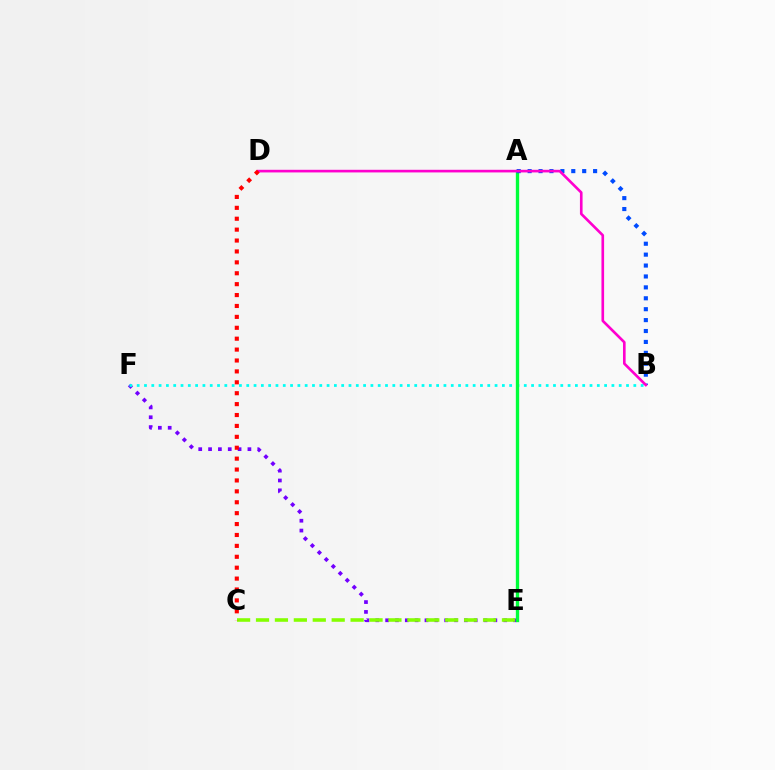{('A', 'E'): [{'color': '#ffbd00', 'line_style': 'dashed', 'thickness': 1.92}, {'color': '#00ff39', 'line_style': 'solid', 'thickness': 2.41}], ('E', 'F'): [{'color': '#7200ff', 'line_style': 'dotted', 'thickness': 2.67}], ('C', 'E'): [{'color': '#84ff00', 'line_style': 'dashed', 'thickness': 2.57}], ('B', 'F'): [{'color': '#00fff6', 'line_style': 'dotted', 'thickness': 1.98}], ('A', 'B'): [{'color': '#004bff', 'line_style': 'dotted', 'thickness': 2.96}], ('B', 'D'): [{'color': '#ff00cf', 'line_style': 'solid', 'thickness': 1.9}], ('C', 'D'): [{'color': '#ff0000', 'line_style': 'dotted', 'thickness': 2.96}]}